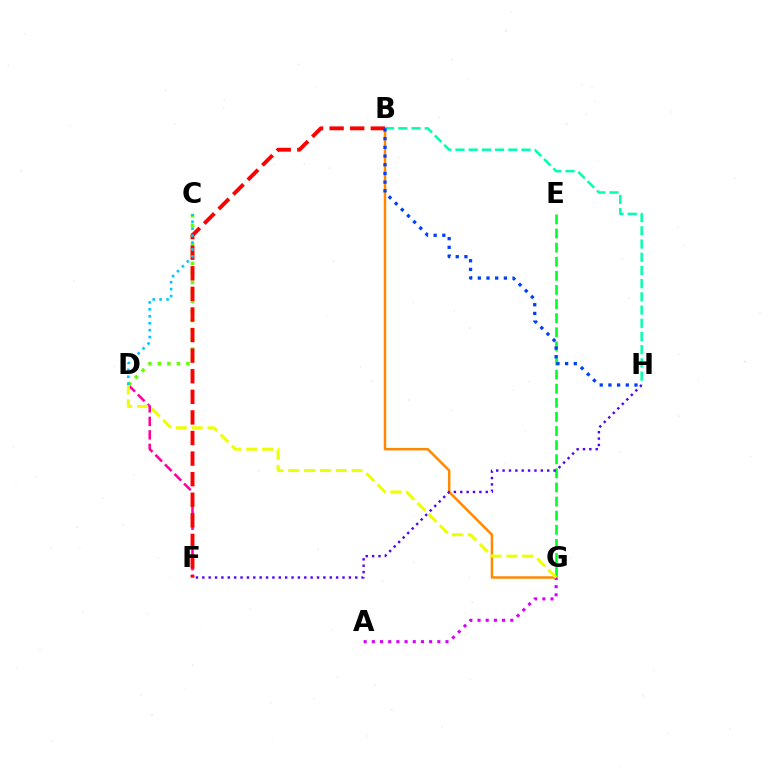{('B', 'G'): [{'color': '#ff8800', 'line_style': 'solid', 'thickness': 1.79}], ('E', 'G'): [{'color': '#00ff27', 'line_style': 'dashed', 'thickness': 1.92}], ('D', 'F'): [{'color': '#ff00a0', 'line_style': 'dashed', 'thickness': 1.83}], ('C', 'D'): [{'color': '#66ff00', 'line_style': 'dotted', 'thickness': 2.59}, {'color': '#00c7ff', 'line_style': 'dotted', 'thickness': 1.88}], ('A', 'G'): [{'color': '#d600ff', 'line_style': 'dotted', 'thickness': 2.22}], ('B', 'H'): [{'color': '#00ffaf', 'line_style': 'dashed', 'thickness': 1.79}, {'color': '#003fff', 'line_style': 'dotted', 'thickness': 2.36}], ('F', 'H'): [{'color': '#4f00ff', 'line_style': 'dotted', 'thickness': 1.73}], ('B', 'F'): [{'color': '#ff0000', 'line_style': 'dashed', 'thickness': 2.8}], ('D', 'G'): [{'color': '#eeff00', 'line_style': 'dashed', 'thickness': 2.15}]}